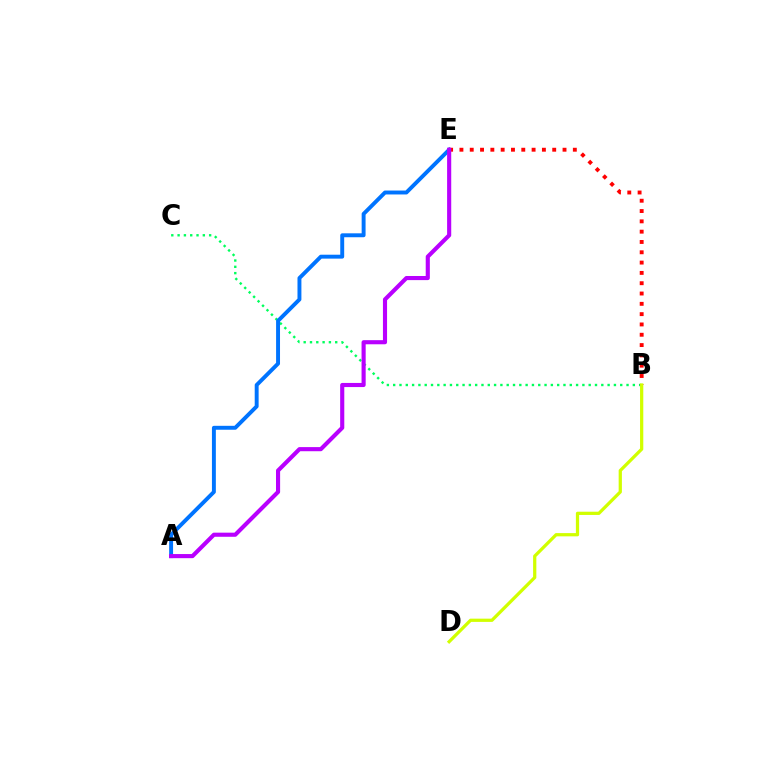{('B', 'C'): [{'color': '#00ff5c', 'line_style': 'dotted', 'thickness': 1.71}], ('A', 'E'): [{'color': '#0074ff', 'line_style': 'solid', 'thickness': 2.82}, {'color': '#b900ff', 'line_style': 'solid', 'thickness': 2.97}], ('B', 'E'): [{'color': '#ff0000', 'line_style': 'dotted', 'thickness': 2.8}], ('B', 'D'): [{'color': '#d1ff00', 'line_style': 'solid', 'thickness': 2.33}]}